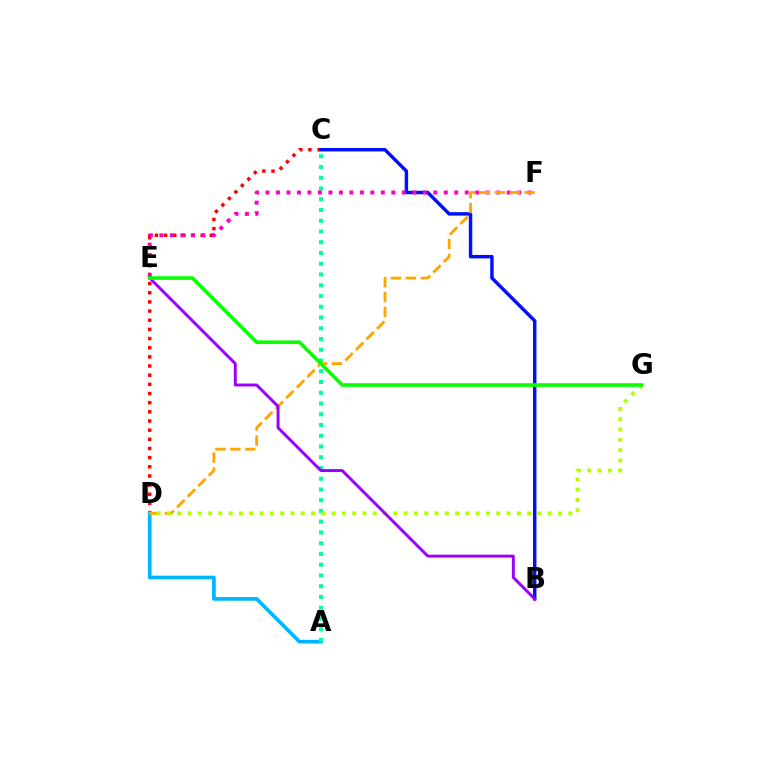{('C', 'D'): [{'color': '#ff0000', 'line_style': 'dotted', 'thickness': 2.49}], ('A', 'D'): [{'color': '#00b5ff', 'line_style': 'solid', 'thickness': 2.64}], ('A', 'C'): [{'color': '#00ff9d', 'line_style': 'dotted', 'thickness': 2.92}], ('B', 'C'): [{'color': '#0010ff', 'line_style': 'solid', 'thickness': 2.48}], ('E', 'F'): [{'color': '#ff00bd', 'line_style': 'dotted', 'thickness': 2.85}], ('D', 'F'): [{'color': '#ffa500', 'line_style': 'dashed', 'thickness': 2.03}], ('D', 'G'): [{'color': '#b3ff00', 'line_style': 'dotted', 'thickness': 2.8}], ('B', 'E'): [{'color': '#9b00ff', 'line_style': 'solid', 'thickness': 2.11}], ('E', 'G'): [{'color': '#08ff00', 'line_style': 'solid', 'thickness': 2.6}]}